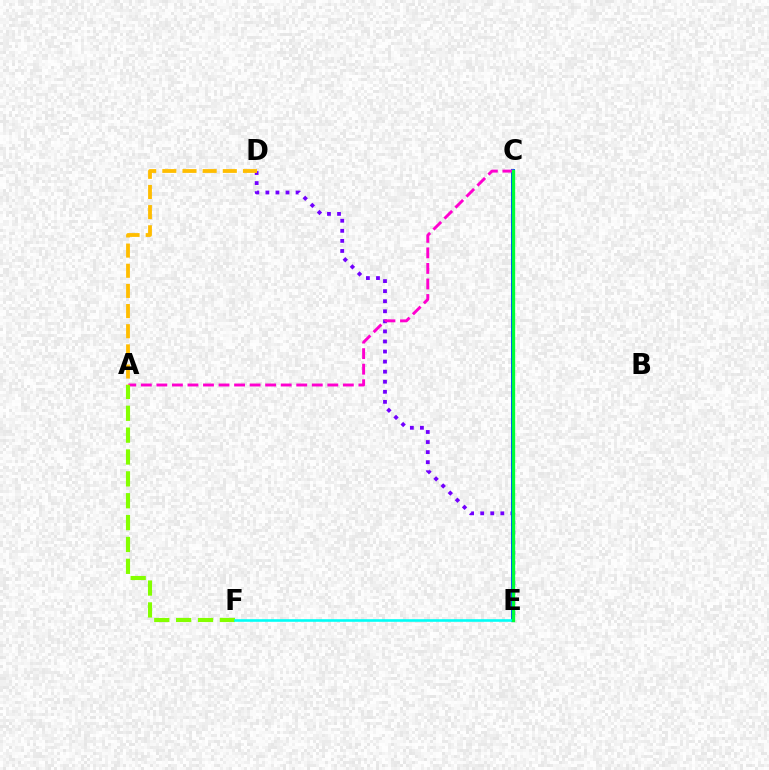{('D', 'E'): [{'color': '#7200ff', 'line_style': 'dotted', 'thickness': 2.73}], ('C', 'E'): [{'color': '#004bff', 'line_style': 'solid', 'thickness': 2.87}, {'color': '#ff0000', 'line_style': 'solid', 'thickness': 1.98}, {'color': '#00ff39', 'line_style': 'solid', 'thickness': 2.4}], ('A', 'C'): [{'color': '#ff00cf', 'line_style': 'dashed', 'thickness': 2.11}], ('A', 'F'): [{'color': '#84ff00', 'line_style': 'dashed', 'thickness': 2.97}], ('A', 'D'): [{'color': '#ffbd00', 'line_style': 'dashed', 'thickness': 2.74}], ('E', 'F'): [{'color': '#00fff6', 'line_style': 'solid', 'thickness': 1.87}]}